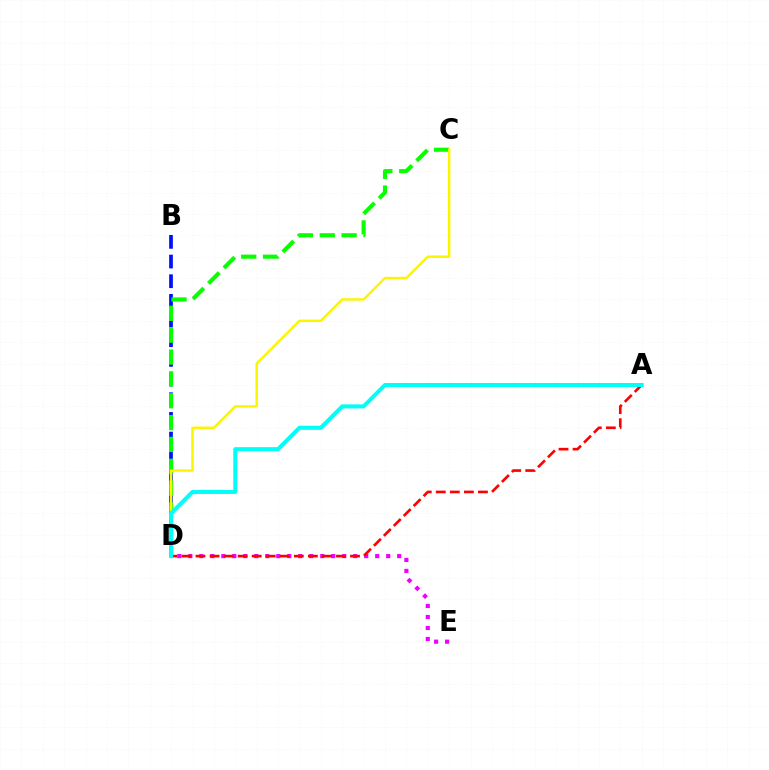{('B', 'D'): [{'color': '#0010ff', 'line_style': 'dashed', 'thickness': 2.67}], ('C', 'D'): [{'color': '#08ff00', 'line_style': 'dashed', 'thickness': 2.97}, {'color': '#fcf500', 'line_style': 'solid', 'thickness': 1.76}], ('D', 'E'): [{'color': '#ee00ff', 'line_style': 'dotted', 'thickness': 2.99}], ('A', 'D'): [{'color': '#ff0000', 'line_style': 'dashed', 'thickness': 1.91}, {'color': '#00fff6', 'line_style': 'solid', 'thickness': 2.91}]}